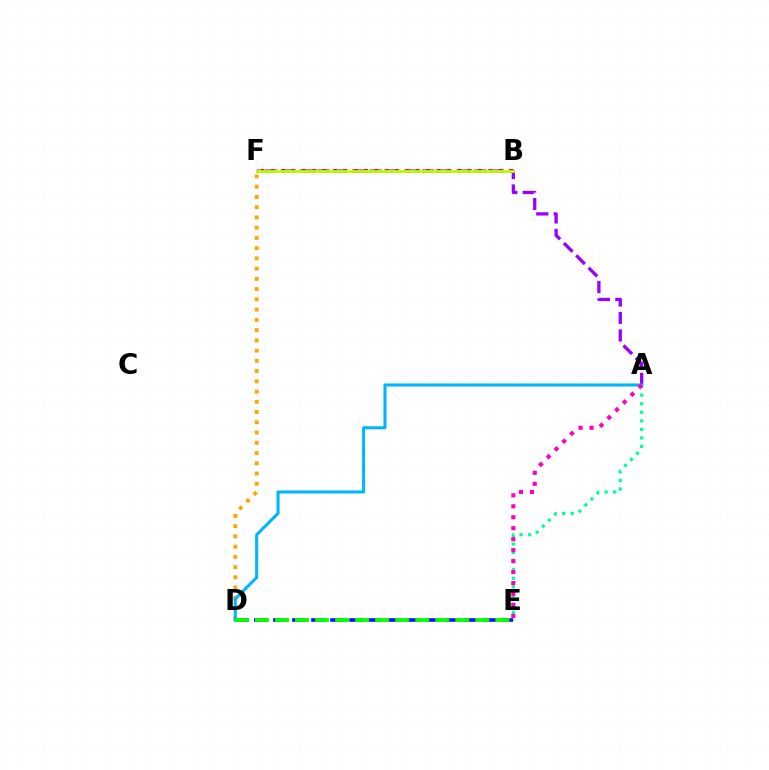{('D', 'F'): [{'color': '#ffa500', 'line_style': 'dotted', 'thickness': 2.78}], ('A', 'F'): [{'color': '#9b00ff', 'line_style': 'dashed', 'thickness': 2.37}], ('B', 'F'): [{'color': '#ff0000', 'line_style': 'dotted', 'thickness': 2.82}, {'color': '#b3ff00', 'line_style': 'solid', 'thickness': 2.06}], ('A', 'E'): [{'color': '#00ff9d', 'line_style': 'dotted', 'thickness': 2.32}, {'color': '#ff00bd', 'line_style': 'dotted', 'thickness': 2.98}], ('A', 'D'): [{'color': '#00b5ff', 'line_style': 'solid', 'thickness': 2.19}], ('D', 'E'): [{'color': '#0010ff', 'line_style': 'dashed', 'thickness': 2.59}, {'color': '#08ff00', 'line_style': 'dashed', 'thickness': 2.72}]}